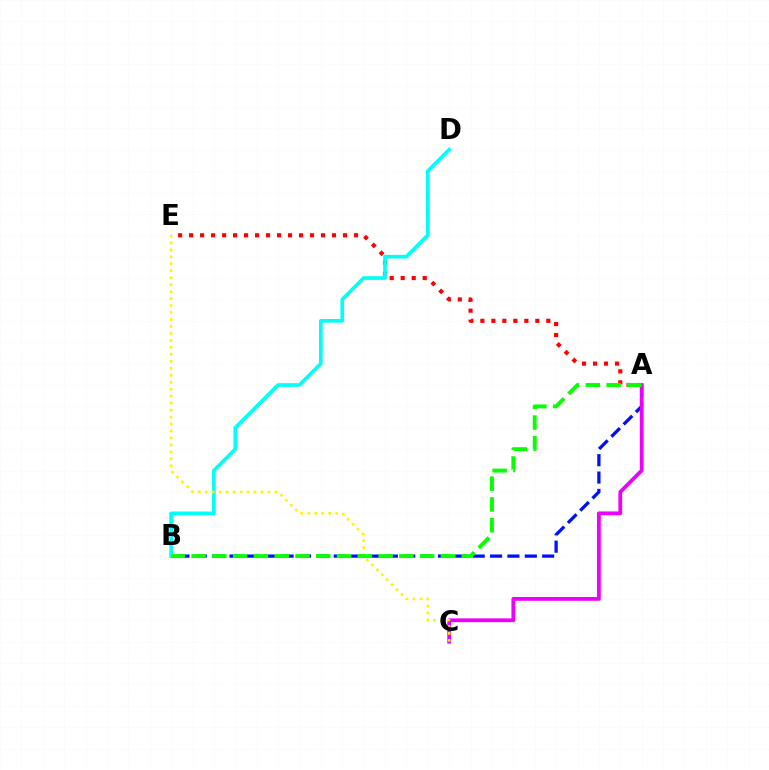{('A', 'B'): [{'color': '#0010ff', 'line_style': 'dashed', 'thickness': 2.36}, {'color': '#08ff00', 'line_style': 'dashed', 'thickness': 2.82}], ('A', 'E'): [{'color': '#ff0000', 'line_style': 'dotted', 'thickness': 2.99}], ('B', 'D'): [{'color': '#00fff6', 'line_style': 'solid', 'thickness': 2.64}], ('A', 'C'): [{'color': '#ee00ff', 'line_style': 'solid', 'thickness': 2.73}], ('C', 'E'): [{'color': '#fcf500', 'line_style': 'dotted', 'thickness': 1.89}]}